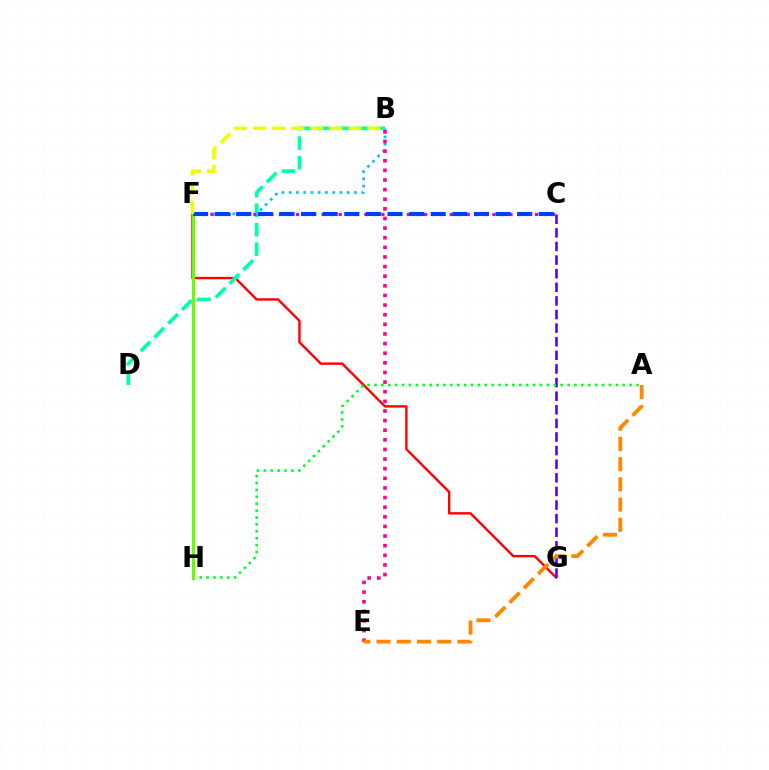{('F', 'G'): [{'color': '#ff0000', 'line_style': 'solid', 'thickness': 1.72}], ('B', 'F'): [{'color': '#00c7ff', 'line_style': 'dotted', 'thickness': 1.97}, {'color': '#eeff00', 'line_style': 'dashed', 'thickness': 2.59}], ('B', 'D'): [{'color': '#00ffaf', 'line_style': 'dashed', 'thickness': 2.65}], ('B', 'E'): [{'color': '#ff00a0', 'line_style': 'dotted', 'thickness': 2.61}], ('C', 'F'): [{'color': '#d600ff', 'line_style': 'dotted', 'thickness': 2.32}, {'color': '#003fff', 'line_style': 'dashed', 'thickness': 2.94}], ('C', 'G'): [{'color': '#4f00ff', 'line_style': 'dashed', 'thickness': 1.85}], ('A', 'H'): [{'color': '#00ff27', 'line_style': 'dotted', 'thickness': 1.87}], ('F', 'H'): [{'color': '#66ff00', 'line_style': 'solid', 'thickness': 2.26}], ('A', 'E'): [{'color': '#ff8800', 'line_style': 'dashed', 'thickness': 2.75}]}